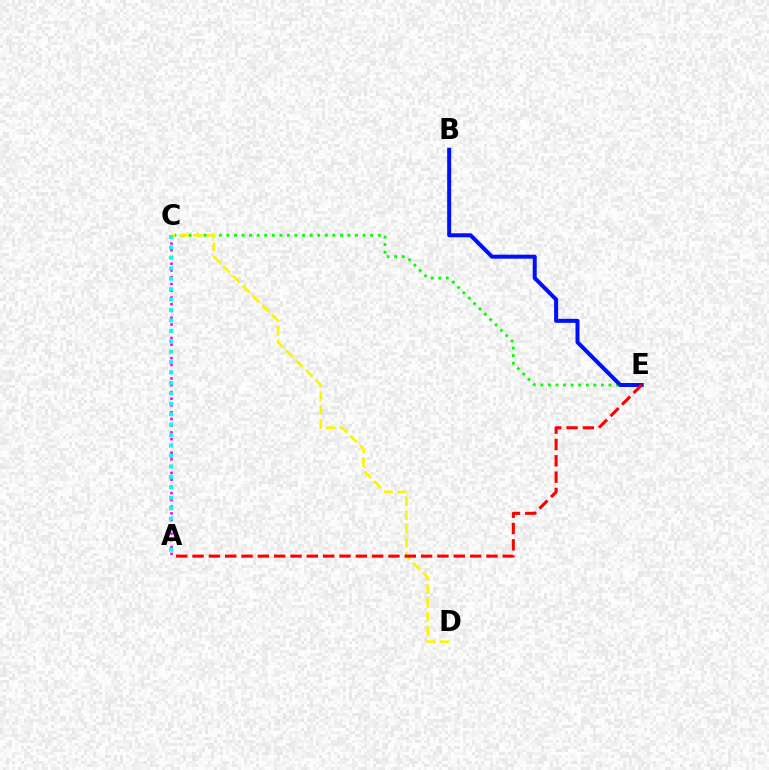{('C', 'E'): [{'color': '#08ff00', 'line_style': 'dotted', 'thickness': 2.06}], ('C', 'D'): [{'color': '#fcf500', 'line_style': 'dashed', 'thickness': 1.88}], ('B', 'E'): [{'color': '#0010ff', 'line_style': 'solid', 'thickness': 2.89}], ('A', 'C'): [{'color': '#ee00ff', 'line_style': 'dotted', 'thickness': 1.83}, {'color': '#00fff6', 'line_style': 'dotted', 'thickness': 2.83}], ('A', 'E'): [{'color': '#ff0000', 'line_style': 'dashed', 'thickness': 2.22}]}